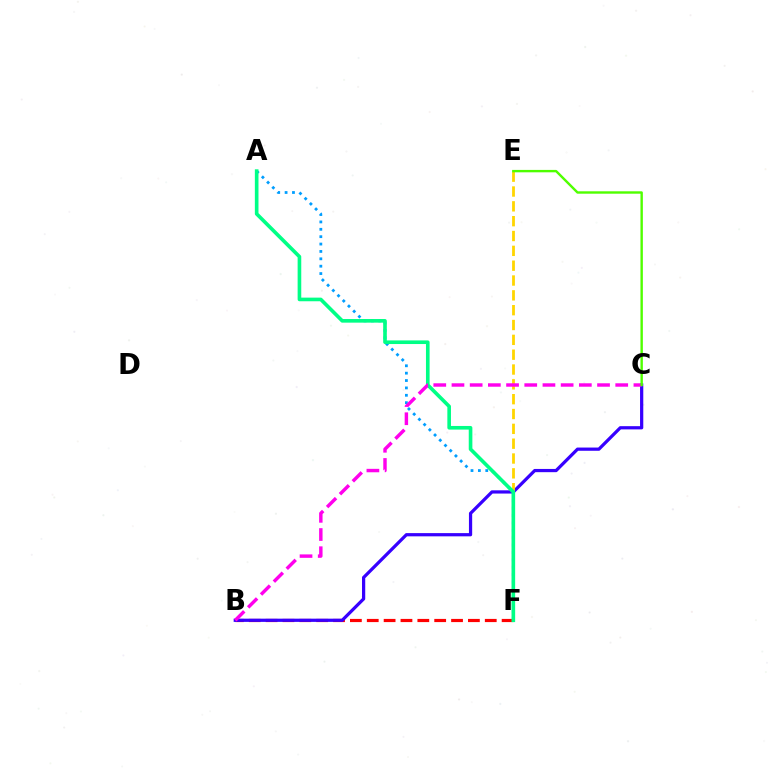{('B', 'F'): [{'color': '#ff0000', 'line_style': 'dashed', 'thickness': 2.29}], ('B', 'C'): [{'color': '#3700ff', 'line_style': 'solid', 'thickness': 2.32}, {'color': '#ff00ed', 'line_style': 'dashed', 'thickness': 2.47}], ('E', 'F'): [{'color': '#ffd500', 'line_style': 'dashed', 'thickness': 2.02}], ('A', 'F'): [{'color': '#009eff', 'line_style': 'dotted', 'thickness': 2.0}, {'color': '#00ff86', 'line_style': 'solid', 'thickness': 2.61}], ('C', 'E'): [{'color': '#4fff00', 'line_style': 'solid', 'thickness': 1.73}]}